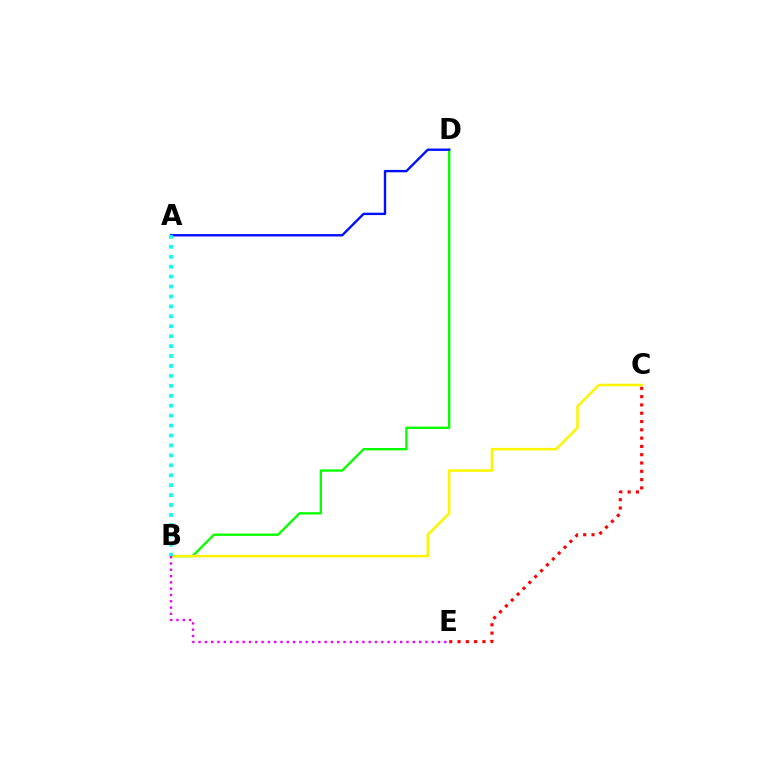{('C', 'E'): [{'color': '#ff0000', 'line_style': 'dotted', 'thickness': 2.25}], ('B', 'D'): [{'color': '#08ff00', 'line_style': 'solid', 'thickness': 1.68}], ('A', 'D'): [{'color': '#0010ff', 'line_style': 'solid', 'thickness': 1.71}], ('B', 'C'): [{'color': '#fcf500', 'line_style': 'solid', 'thickness': 1.83}], ('B', 'E'): [{'color': '#ee00ff', 'line_style': 'dotted', 'thickness': 1.71}], ('A', 'B'): [{'color': '#00fff6', 'line_style': 'dotted', 'thickness': 2.7}]}